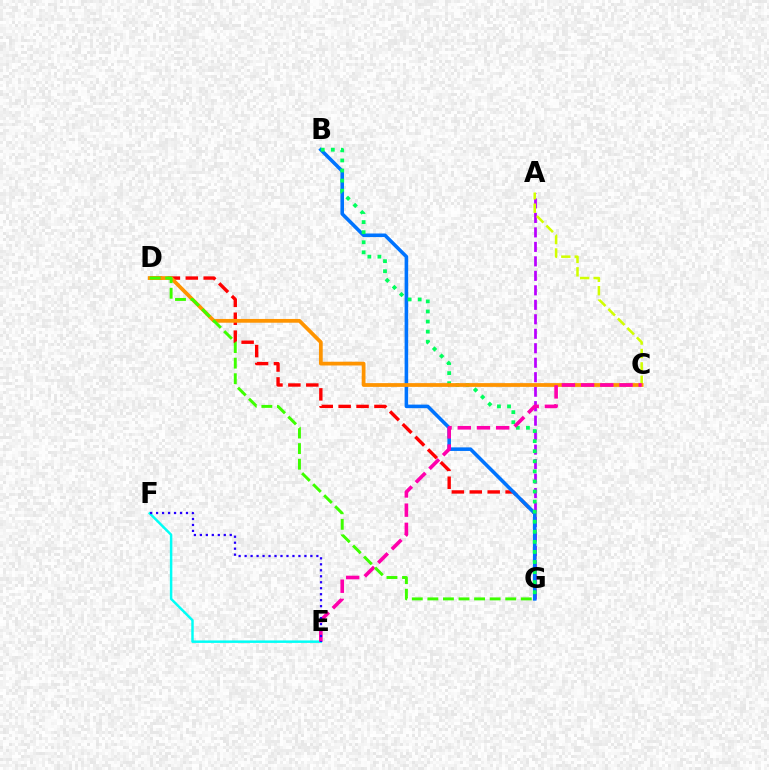{('D', 'G'): [{'color': '#ff0000', 'line_style': 'dashed', 'thickness': 2.43}, {'color': '#3dff00', 'line_style': 'dashed', 'thickness': 2.12}], ('A', 'G'): [{'color': '#b900ff', 'line_style': 'dashed', 'thickness': 1.97}], ('B', 'G'): [{'color': '#0074ff', 'line_style': 'solid', 'thickness': 2.57}, {'color': '#00ff5c', 'line_style': 'dotted', 'thickness': 2.74}], ('E', 'F'): [{'color': '#00fff6', 'line_style': 'solid', 'thickness': 1.78}, {'color': '#2500ff', 'line_style': 'dotted', 'thickness': 1.62}], ('A', 'C'): [{'color': '#d1ff00', 'line_style': 'dashed', 'thickness': 1.82}], ('C', 'D'): [{'color': '#ff9400', 'line_style': 'solid', 'thickness': 2.71}], ('C', 'E'): [{'color': '#ff00ac', 'line_style': 'dashed', 'thickness': 2.61}]}